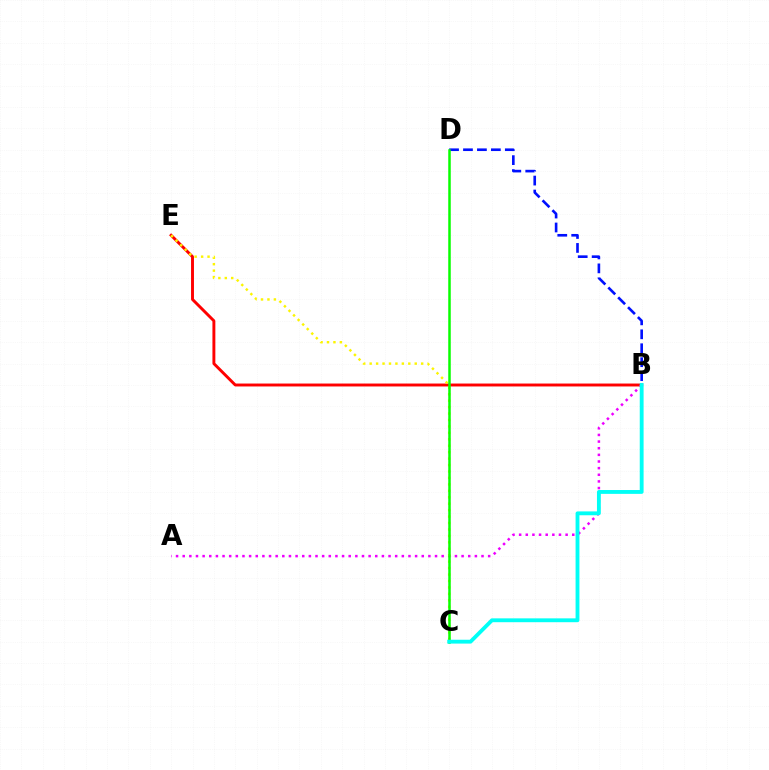{('B', 'D'): [{'color': '#0010ff', 'line_style': 'dashed', 'thickness': 1.89}], ('B', 'E'): [{'color': '#ff0000', 'line_style': 'solid', 'thickness': 2.1}], ('A', 'B'): [{'color': '#ee00ff', 'line_style': 'dotted', 'thickness': 1.8}], ('C', 'E'): [{'color': '#fcf500', 'line_style': 'dotted', 'thickness': 1.75}], ('C', 'D'): [{'color': '#08ff00', 'line_style': 'solid', 'thickness': 1.81}], ('B', 'C'): [{'color': '#00fff6', 'line_style': 'solid', 'thickness': 2.77}]}